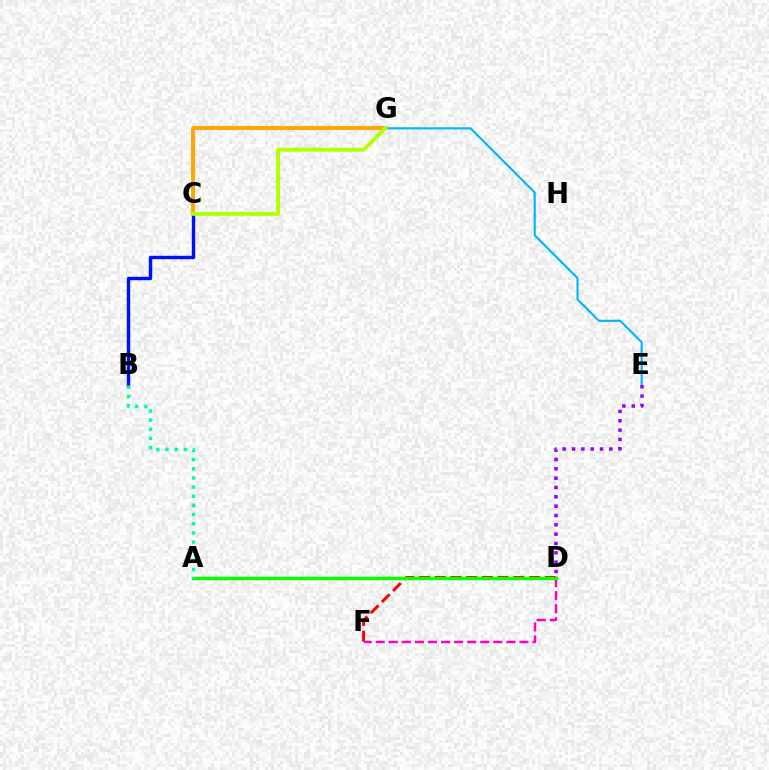{('C', 'G'): [{'color': '#ffa500', 'line_style': 'solid', 'thickness': 2.83}, {'color': '#b3ff00', 'line_style': 'solid', 'thickness': 2.79}], ('D', 'F'): [{'color': '#ff0000', 'line_style': 'dashed', 'thickness': 2.14}, {'color': '#ff00bd', 'line_style': 'dashed', 'thickness': 1.78}], ('B', 'C'): [{'color': '#0010ff', 'line_style': 'solid', 'thickness': 2.46}], ('E', 'G'): [{'color': '#00b5ff', 'line_style': 'solid', 'thickness': 1.54}], ('A', 'D'): [{'color': '#08ff00', 'line_style': 'solid', 'thickness': 2.47}], ('A', 'B'): [{'color': '#00ff9d', 'line_style': 'dotted', 'thickness': 2.49}], ('D', 'E'): [{'color': '#9b00ff', 'line_style': 'dotted', 'thickness': 2.54}]}